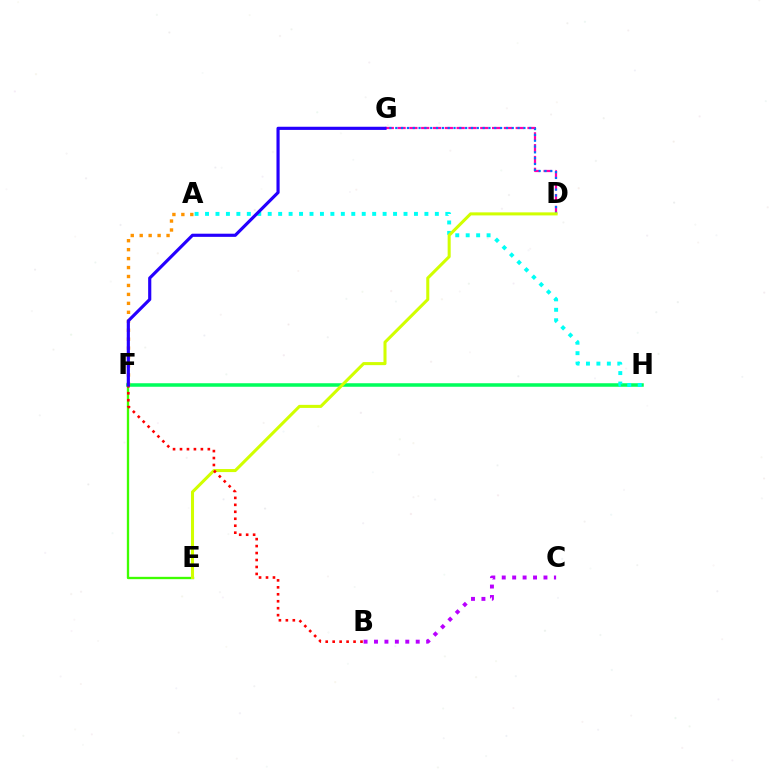{('E', 'F'): [{'color': '#3dff00', 'line_style': 'solid', 'thickness': 1.68}], ('F', 'H'): [{'color': '#00ff5c', 'line_style': 'solid', 'thickness': 2.54}], ('A', 'H'): [{'color': '#00fff6', 'line_style': 'dotted', 'thickness': 2.84}], ('D', 'G'): [{'color': '#ff00ac', 'line_style': 'dashed', 'thickness': 1.6}, {'color': '#0074ff', 'line_style': 'dotted', 'thickness': 1.58}], ('A', 'F'): [{'color': '#ff9400', 'line_style': 'dotted', 'thickness': 2.43}], ('D', 'E'): [{'color': '#d1ff00', 'line_style': 'solid', 'thickness': 2.2}], ('B', 'F'): [{'color': '#ff0000', 'line_style': 'dotted', 'thickness': 1.89}], ('B', 'C'): [{'color': '#b900ff', 'line_style': 'dotted', 'thickness': 2.83}], ('F', 'G'): [{'color': '#2500ff', 'line_style': 'solid', 'thickness': 2.27}]}